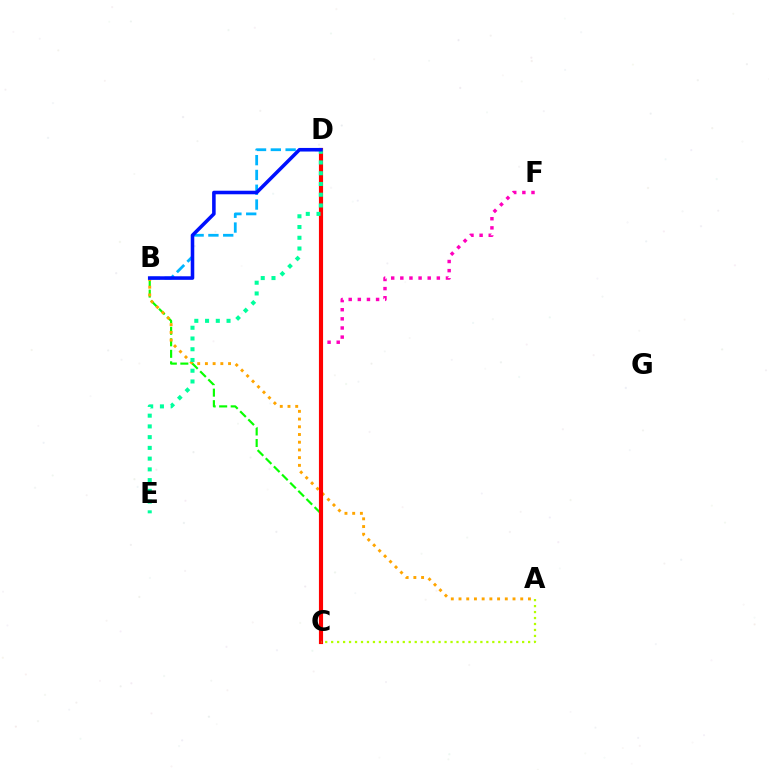{('C', 'D'): [{'color': '#9b00ff', 'line_style': 'dashed', 'thickness': 2.08}, {'color': '#ff0000', 'line_style': 'solid', 'thickness': 2.98}], ('B', 'C'): [{'color': '#08ff00', 'line_style': 'dashed', 'thickness': 1.56}], ('C', 'F'): [{'color': '#ff00bd', 'line_style': 'dotted', 'thickness': 2.48}], ('A', 'B'): [{'color': '#ffa500', 'line_style': 'dotted', 'thickness': 2.1}], ('B', 'D'): [{'color': '#00b5ff', 'line_style': 'dashed', 'thickness': 2.01}, {'color': '#0010ff', 'line_style': 'solid', 'thickness': 2.56}], ('D', 'E'): [{'color': '#00ff9d', 'line_style': 'dotted', 'thickness': 2.92}], ('A', 'C'): [{'color': '#b3ff00', 'line_style': 'dotted', 'thickness': 1.62}]}